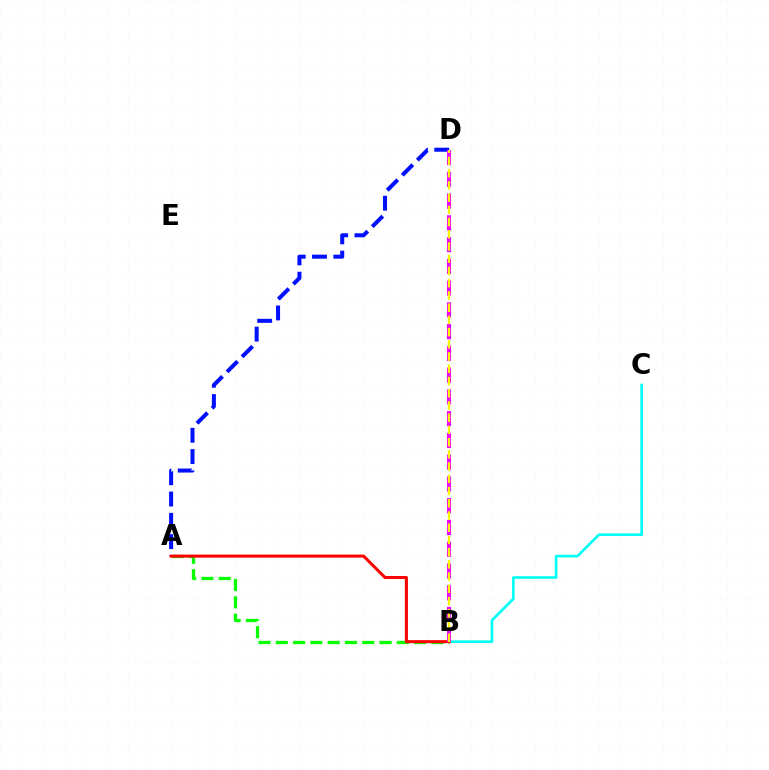{('A', 'B'): [{'color': '#08ff00', 'line_style': 'dashed', 'thickness': 2.35}, {'color': '#ff0000', 'line_style': 'solid', 'thickness': 2.18}], ('B', 'C'): [{'color': '#00fff6', 'line_style': 'solid', 'thickness': 1.9}], ('A', 'D'): [{'color': '#0010ff', 'line_style': 'dashed', 'thickness': 2.89}], ('B', 'D'): [{'color': '#ee00ff', 'line_style': 'dashed', 'thickness': 2.96}, {'color': '#fcf500', 'line_style': 'dashed', 'thickness': 1.66}]}